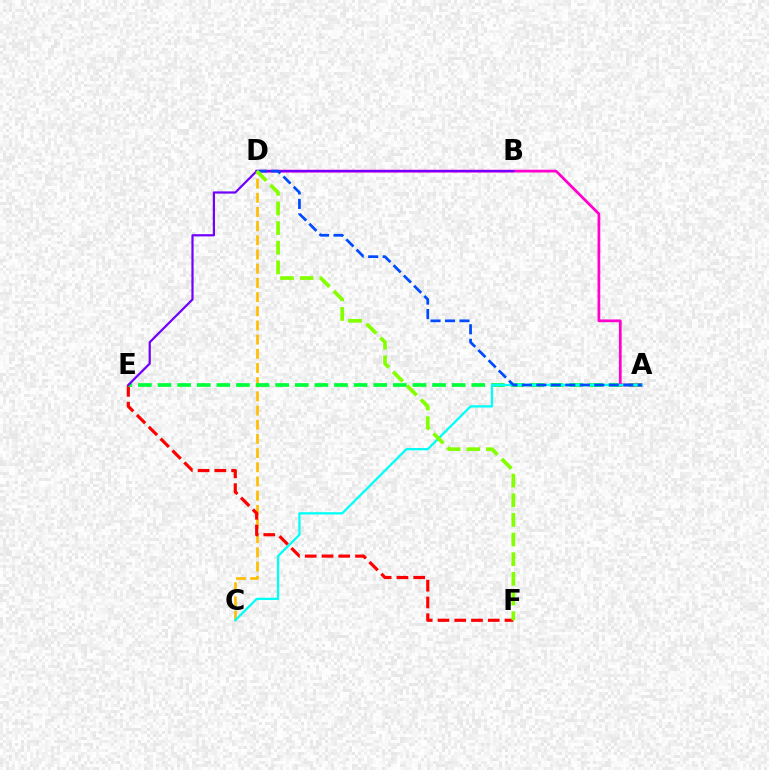{('C', 'D'): [{'color': '#ffbd00', 'line_style': 'dashed', 'thickness': 1.93}], ('E', 'F'): [{'color': '#ff0000', 'line_style': 'dashed', 'thickness': 2.28}], ('A', 'E'): [{'color': '#00ff39', 'line_style': 'dashed', 'thickness': 2.66}], ('A', 'D'): [{'color': '#ff00cf', 'line_style': 'solid', 'thickness': 1.98}, {'color': '#004bff', 'line_style': 'dashed', 'thickness': 1.97}], ('A', 'C'): [{'color': '#00fff6', 'line_style': 'solid', 'thickness': 1.65}], ('B', 'E'): [{'color': '#7200ff', 'line_style': 'solid', 'thickness': 1.6}], ('D', 'F'): [{'color': '#84ff00', 'line_style': 'dashed', 'thickness': 2.67}]}